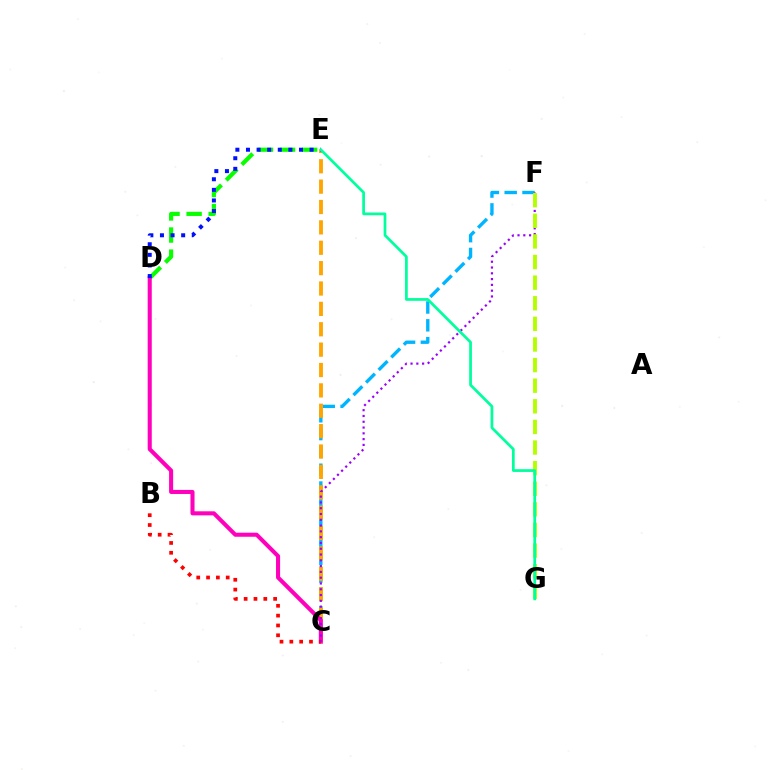{('C', 'F'): [{'color': '#00b5ff', 'line_style': 'dashed', 'thickness': 2.42}, {'color': '#9b00ff', 'line_style': 'dotted', 'thickness': 1.57}], ('D', 'E'): [{'color': '#08ff00', 'line_style': 'dashed', 'thickness': 3.0}, {'color': '#0010ff', 'line_style': 'dotted', 'thickness': 2.88}], ('C', 'E'): [{'color': '#ffa500', 'line_style': 'dashed', 'thickness': 2.77}], ('C', 'D'): [{'color': '#ff00bd', 'line_style': 'solid', 'thickness': 2.92}], ('B', 'C'): [{'color': '#ff0000', 'line_style': 'dotted', 'thickness': 2.67}], ('F', 'G'): [{'color': '#b3ff00', 'line_style': 'dashed', 'thickness': 2.8}], ('E', 'G'): [{'color': '#00ff9d', 'line_style': 'solid', 'thickness': 1.96}]}